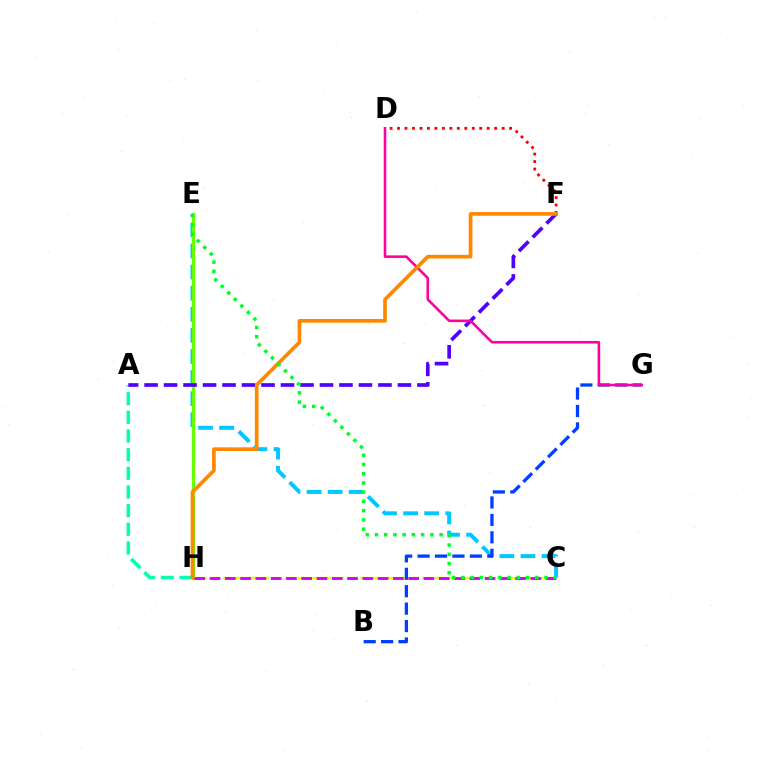{('A', 'H'): [{'color': '#00ffaf', 'line_style': 'dashed', 'thickness': 2.54}], ('C', 'H'): [{'color': '#eeff00', 'line_style': 'dashed', 'thickness': 1.69}, {'color': '#d600ff', 'line_style': 'dashed', 'thickness': 2.08}], ('C', 'E'): [{'color': '#00c7ff', 'line_style': 'dashed', 'thickness': 2.86}, {'color': '#00ff27', 'line_style': 'dotted', 'thickness': 2.51}], ('D', 'F'): [{'color': '#ff0000', 'line_style': 'dotted', 'thickness': 2.03}], ('B', 'G'): [{'color': '#003fff', 'line_style': 'dashed', 'thickness': 2.37}], ('E', 'H'): [{'color': '#66ff00', 'line_style': 'solid', 'thickness': 2.37}], ('A', 'F'): [{'color': '#4f00ff', 'line_style': 'dashed', 'thickness': 2.65}], ('D', 'G'): [{'color': '#ff00a0', 'line_style': 'solid', 'thickness': 1.87}], ('F', 'H'): [{'color': '#ff8800', 'line_style': 'solid', 'thickness': 2.65}]}